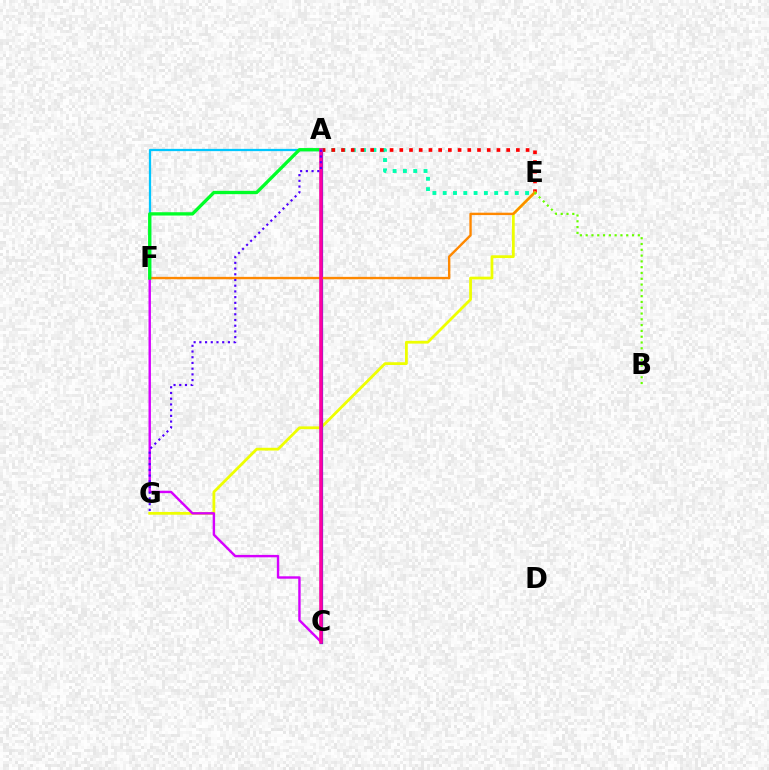{('A', 'E'): [{'color': '#00ffaf', 'line_style': 'dotted', 'thickness': 2.8}, {'color': '#ff0000', 'line_style': 'dotted', 'thickness': 2.64}], ('A', 'F'): [{'color': '#00c7ff', 'line_style': 'solid', 'thickness': 1.63}, {'color': '#00ff27', 'line_style': 'solid', 'thickness': 2.38}], ('E', 'G'): [{'color': '#eeff00', 'line_style': 'solid', 'thickness': 2.0}], ('A', 'C'): [{'color': '#003fff', 'line_style': 'solid', 'thickness': 2.31}, {'color': '#ff00a0', 'line_style': 'solid', 'thickness': 2.55}], ('E', 'F'): [{'color': '#ff8800', 'line_style': 'solid', 'thickness': 1.72}], ('B', 'E'): [{'color': '#66ff00', 'line_style': 'dotted', 'thickness': 1.57}], ('C', 'F'): [{'color': '#d600ff', 'line_style': 'solid', 'thickness': 1.73}], ('A', 'G'): [{'color': '#4f00ff', 'line_style': 'dotted', 'thickness': 1.55}]}